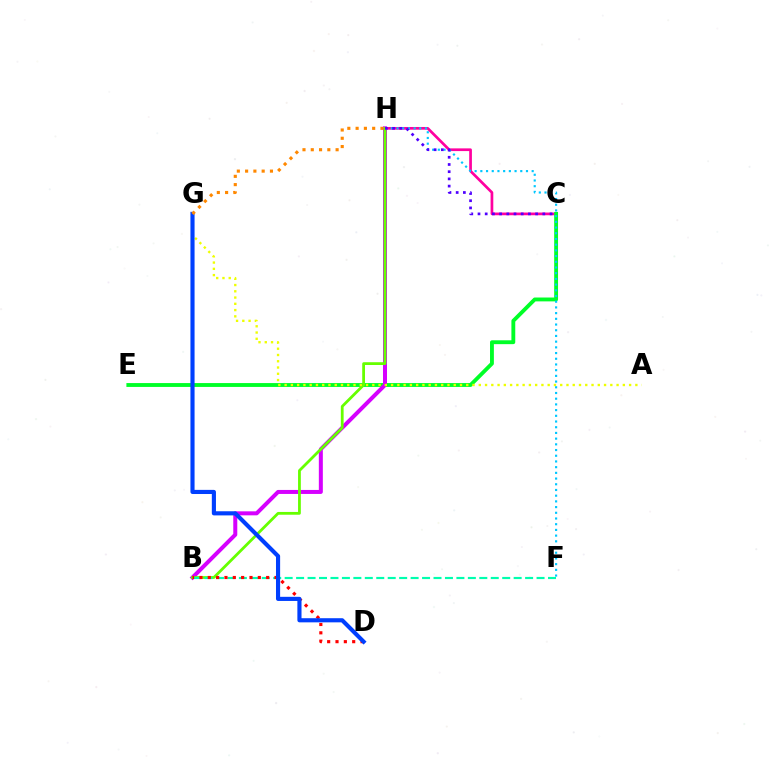{('C', 'H'): [{'color': '#ff00a0', 'line_style': 'solid', 'thickness': 1.95}, {'color': '#4f00ff', 'line_style': 'dotted', 'thickness': 1.96}], ('C', 'E'): [{'color': '#00ff27', 'line_style': 'solid', 'thickness': 2.78}], ('B', 'H'): [{'color': '#d600ff', 'line_style': 'solid', 'thickness': 2.88}, {'color': '#66ff00', 'line_style': 'solid', 'thickness': 2.0}], ('B', 'F'): [{'color': '#00ffaf', 'line_style': 'dashed', 'thickness': 1.56}], ('B', 'D'): [{'color': '#ff0000', 'line_style': 'dotted', 'thickness': 2.27}], ('A', 'G'): [{'color': '#eeff00', 'line_style': 'dotted', 'thickness': 1.7}], ('D', 'G'): [{'color': '#003fff', 'line_style': 'solid', 'thickness': 2.98}], ('F', 'H'): [{'color': '#00c7ff', 'line_style': 'dotted', 'thickness': 1.55}], ('G', 'H'): [{'color': '#ff8800', 'line_style': 'dotted', 'thickness': 2.25}]}